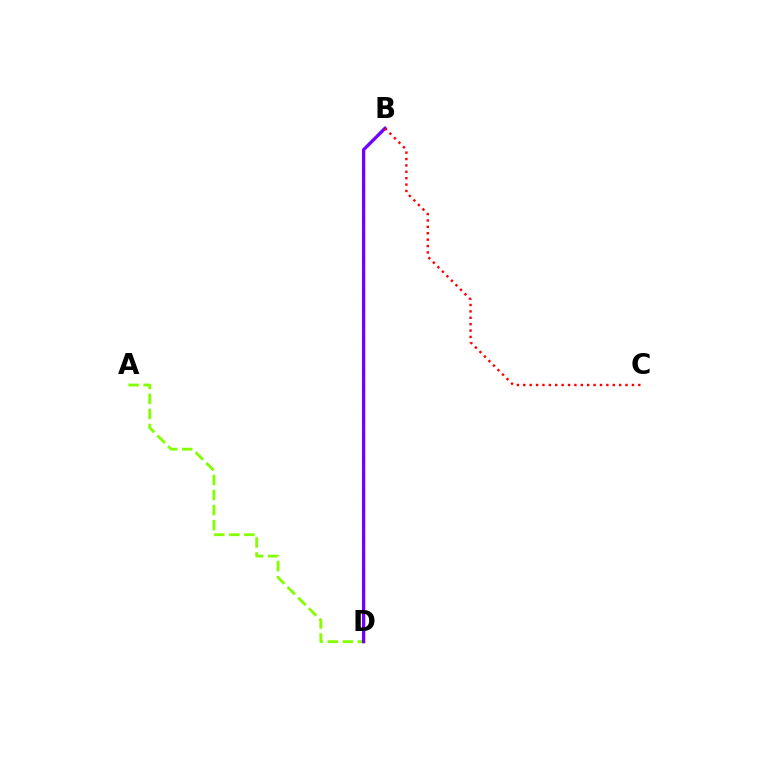{('B', 'D'): [{'color': '#00fff6', 'line_style': 'dashed', 'thickness': 2.09}, {'color': '#7200ff', 'line_style': 'solid', 'thickness': 2.36}], ('A', 'D'): [{'color': '#84ff00', 'line_style': 'dashed', 'thickness': 2.04}], ('B', 'C'): [{'color': '#ff0000', 'line_style': 'dotted', 'thickness': 1.74}]}